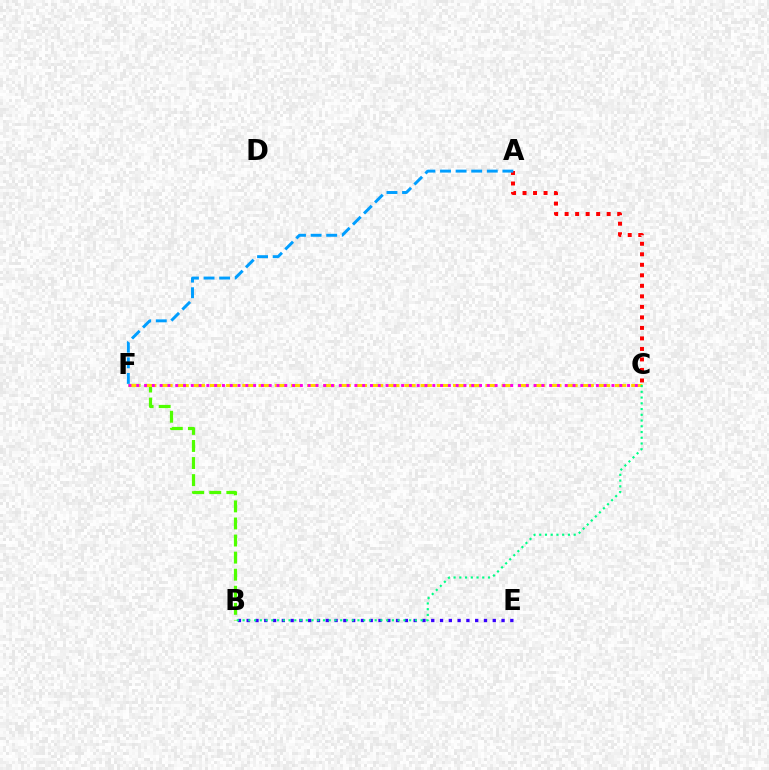{('A', 'C'): [{'color': '#ff0000', 'line_style': 'dotted', 'thickness': 2.86}], ('B', 'F'): [{'color': '#4fff00', 'line_style': 'dashed', 'thickness': 2.32}], ('C', 'F'): [{'color': '#ffd500', 'line_style': 'dashed', 'thickness': 2.2}, {'color': '#ff00ed', 'line_style': 'dotted', 'thickness': 2.12}], ('A', 'F'): [{'color': '#009eff', 'line_style': 'dashed', 'thickness': 2.12}], ('B', 'E'): [{'color': '#3700ff', 'line_style': 'dotted', 'thickness': 2.39}], ('B', 'C'): [{'color': '#00ff86', 'line_style': 'dotted', 'thickness': 1.56}]}